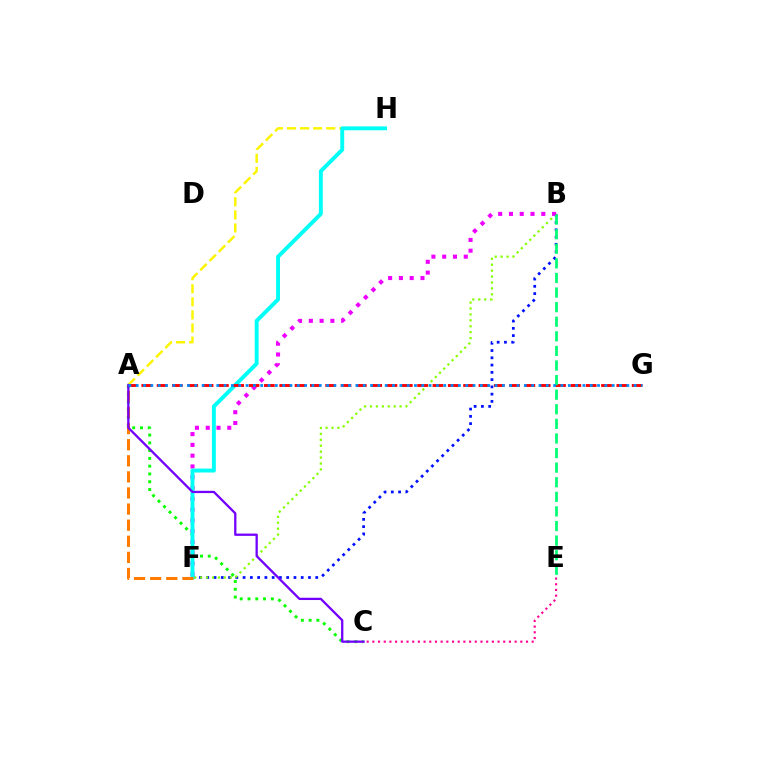{('B', 'F'): [{'color': '#0010ff', 'line_style': 'dotted', 'thickness': 1.97}, {'color': '#84ff00', 'line_style': 'dotted', 'thickness': 1.61}, {'color': '#ee00ff', 'line_style': 'dotted', 'thickness': 2.93}], ('A', 'H'): [{'color': '#fcf500', 'line_style': 'dashed', 'thickness': 1.78}], ('A', 'C'): [{'color': '#08ff00', 'line_style': 'dotted', 'thickness': 2.11}, {'color': '#7200ff', 'line_style': 'solid', 'thickness': 1.64}], ('F', 'H'): [{'color': '#00fff6', 'line_style': 'solid', 'thickness': 2.82}], ('A', 'F'): [{'color': '#ff7c00', 'line_style': 'dashed', 'thickness': 2.19}], ('A', 'G'): [{'color': '#ff0000', 'line_style': 'dashed', 'thickness': 2.08}, {'color': '#008cff', 'line_style': 'dotted', 'thickness': 1.99}], ('B', 'E'): [{'color': '#00ff74', 'line_style': 'dashed', 'thickness': 1.98}], ('C', 'E'): [{'color': '#ff0094', 'line_style': 'dotted', 'thickness': 1.55}]}